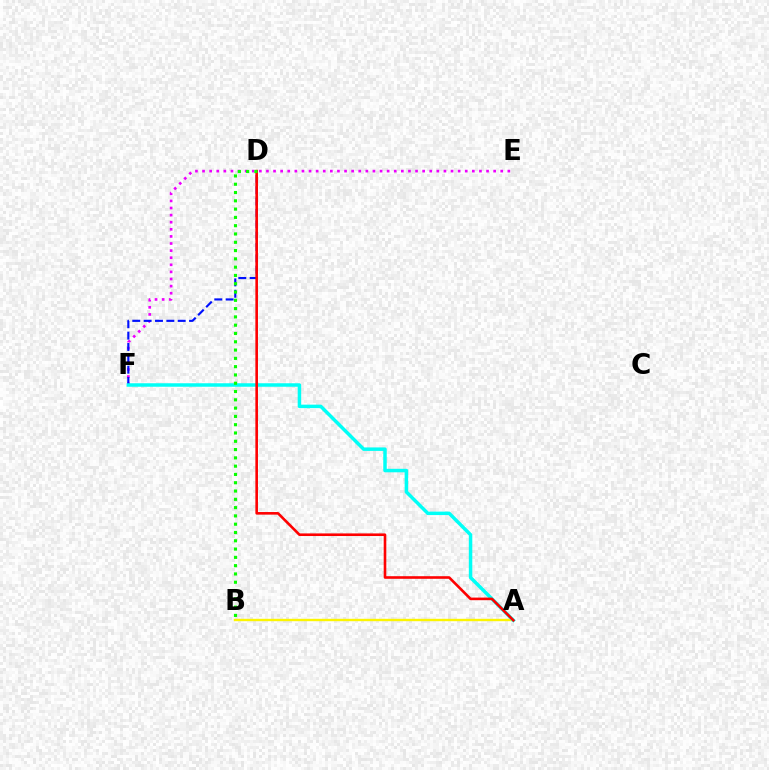{('E', 'F'): [{'color': '#ee00ff', 'line_style': 'dotted', 'thickness': 1.93}], ('A', 'B'): [{'color': '#fcf500', 'line_style': 'solid', 'thickness': 1.73}], ('D', 'F'): [{'color': '#0010ff', 'line_style': 'dashed', 'thickness': 1.54}], ('A', 'F'): [{'color': '#00fff6', 'line_style': 'solid', 'thickness': 2.51}], ('A', 'D'): [{'color': '#ff0000', 'line_style': 'solid', 'thickness': 1.88}], ('B', 'D'): [{'color': '#08ff00', 'line_style': 'dotted', 'thickness': 2.25}]}